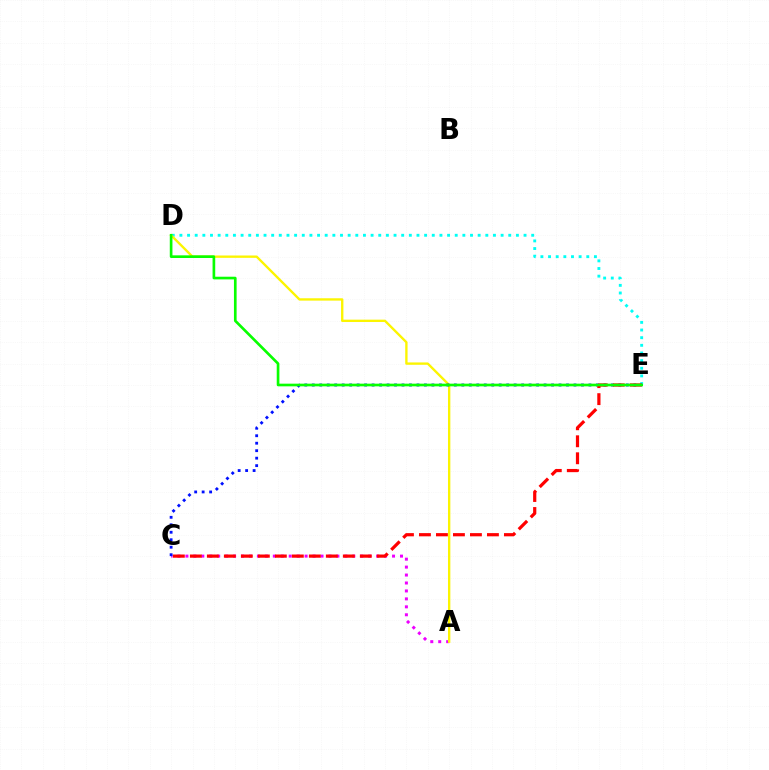{('A', 'C'): [{'color': '#ee00ff', 'line_style': 'dotted', 'thickness': 2.16}], ('D', 'E'): [{'color': '#00fff6', 'line_style': 'dotted', 'thickness': 2.08}, {'color': '#08ff00', 'line_style': 'solid', 'thickness': 1.92}], ('A', 'D'): [{'color': '#fcf500', 'line_style': 'solid', 'thickness': 1.69}], ('C', 'E'): [{'color': '#0010ff', 'line_style': 'dotted', 'thickness': 2.03}, {'color': '#ff0000', 'line_style': 'dashed', 'thickness': 2.31}]}